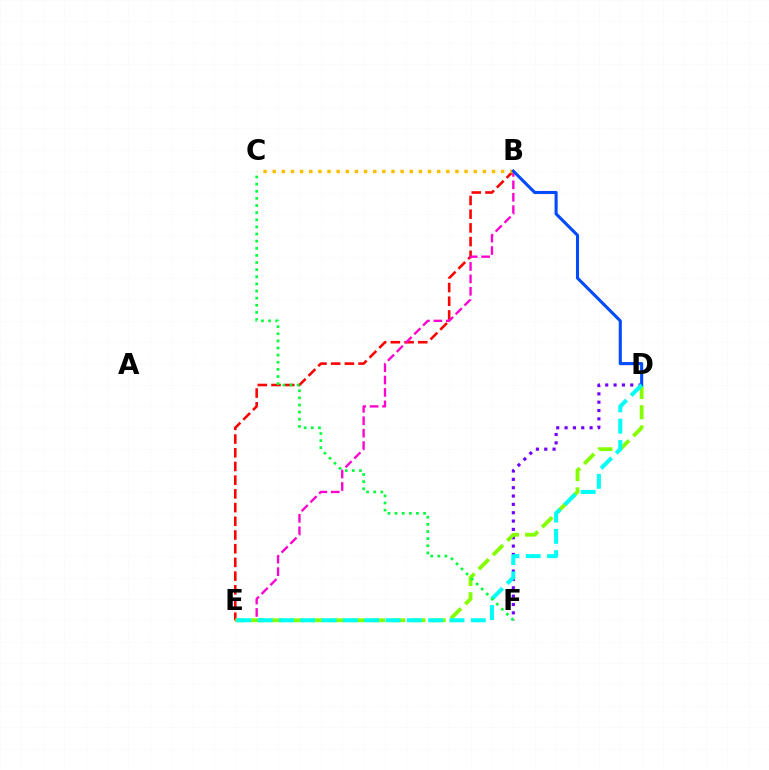{('B', 'E'): [{'color': '#ff0000', 'line_style': 'dashed', 'thickness': 1.86}, {'color': '#ff00cf', 'line_style': 'dashed', 'thickness': 1.69}], ('B', 'C'): [{'color': '#ffbd00', 'line_style': 'dotted', 'thickness': 2.48}], ('D', 'F'): [{'color': '#7200ff', 'line_style': 'dotted', 'thickness': 2.27}], ('D', 'E'): [{'color': '#84ff00', 'line_style': 'dashed', 'thickness': 2.75}, {'color': '#00fff6', 'line_style': 'dashed', 'thickness': 2.9}], ('B', 'D'): [{'color': '#004bff', 'line_style': 'solid', 'thickness': 2.22}], ('C', 'F'): [{'color': '#00ff39', 'line_style': 'dotted', 'thickness': 1.94}]}